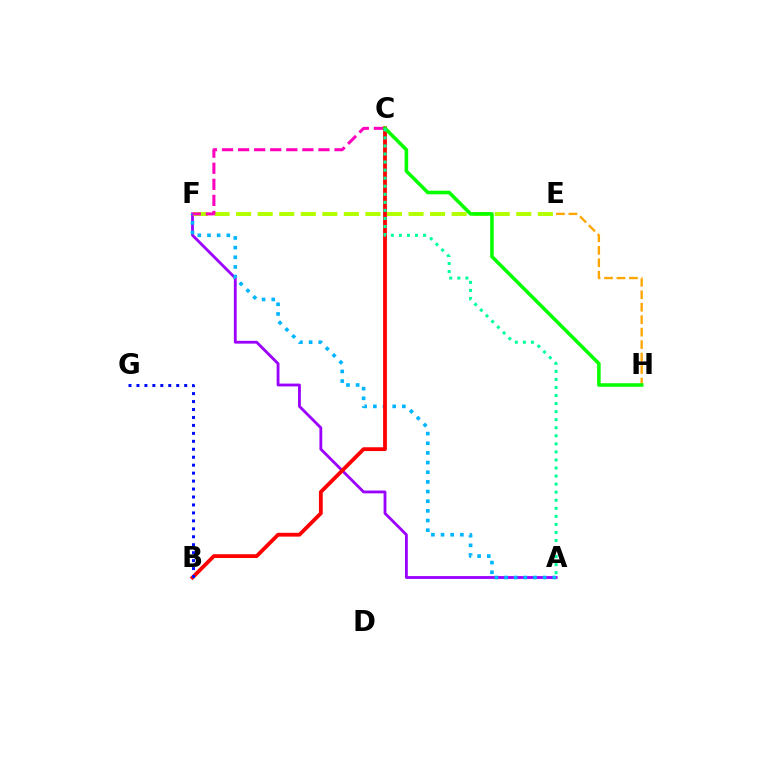{('A', 'F'): [{'color': '#9b00ff', 'line_style': 'solid', 'thickness': 2.03}, {'color': '#00b5ff', 'line_style': 'dotted', 'thickness': 2.62}], ('E', 'F'): [{'color': '#b3ff00', 'line_style': 'dashed', 'thickness': 2.93}], ('C', 'F'): [{'color': '#ff00bd', 'line_style': 'dashed', 'thickness': 2.18}], ('E', 'H'): [{'color': '#ffa500', 'line_style': 'dashed', 'thickness': 1.69}], ('B', 'C'): [{'color': '#ff0000', 'line_style': 'solid', 'thickness': 2.74}], ('C', 'H'): [{'color': '#08ff00', 'line_style': 'solid', 'thickness': 2.57}], ('B', 'G'): [{'color': '#0010ff', 'line_style': 'dotted', 'thickness': 2.16}], ('A', 'C'): [{'color': '#00ff9d', 'line_style': 'dotted', 'thickness': 2.19}]}